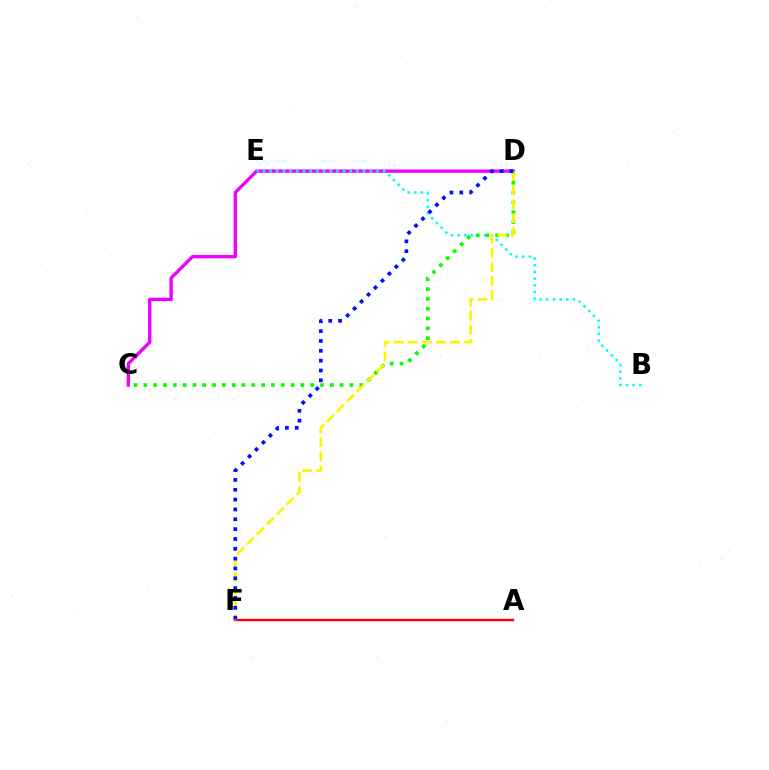{('A', 'F'): [{'color': '#ff0000', 'line_style': 'solid', 'thickness': 1.74}], ('C', 'D'): [{'color': '#ee00ff', 'line_style': 'solid', 'thickness': 2.4}, {'color': '#08ff00', 'line_style': 'dotted', 'thickness': 2.67}], ('B', 'E'): [{'color': '#00fff6', 'line_style': 'dotted', 'thickness': 1.81}], ('D', 'F'): [{'color': '#fcf500', 'line_style': 'dashed', 'thickness': 1.91}, {'color': '#0010ff', 'line_style': 'dotted', 'thickness': 2.67}]}